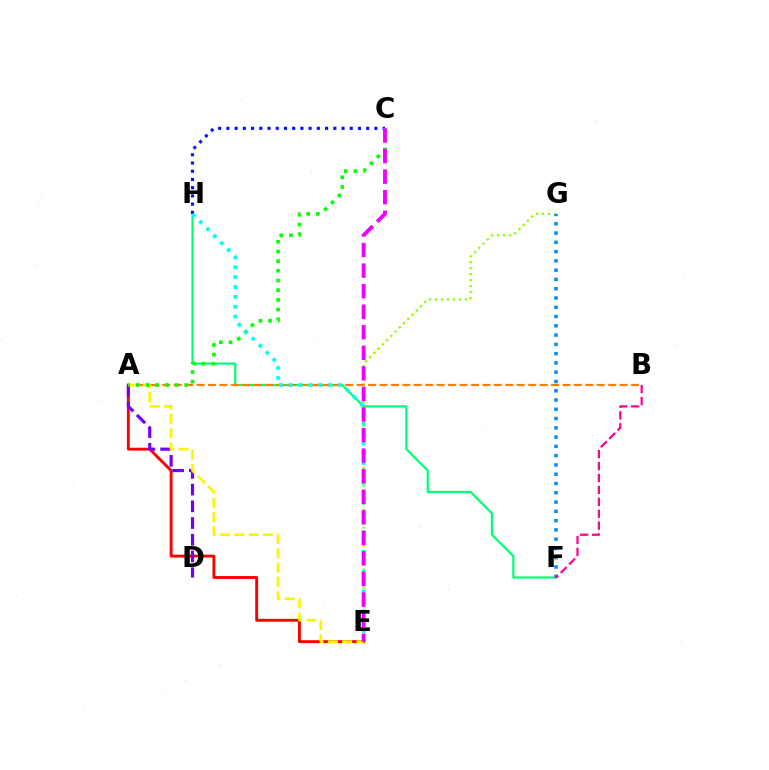{('F', 'H'): [{'color': '#00ff74', 'line_style': 'solid', 'thickness': 1.58}], ('E', 'G'): [{'color': '#84ff00', 'line_style': 'dotted', 'thickness': 1.63}], ('A', 'E'): [{'color': '#ff0000', 'line_style': 'solid', 'thickness': 2.09}, {'color': '#fcf500', 'line_style': 'dashed', 'thickness': 1.94}], ('A', 'D'): [{'color': '#7200ff', 'line_style': 'dashed', 'thickness': 2.27}], ('A', 'B'): [{'color': '#ff7c00', 'line_style': 'dashed', 'thickness': 1.55}], ('C', 'H'): [{'color': '#0010ff', 'line_style': 'dotted', 'thickness': 2.23}], ('F', 'G'): [{'color': '#008cff', 'line_style': 'dotted', 'thickness': 2.52}], ('B', 'F'): [{'color': '#ff0094', 'line_style': 'dashed', 'thickness': 1.62}], ('A', 'C'): [{'color': '#08ff00', 'line_style': 'dotted', 'thickness': 2.63}], ('E', 'H'): [{'color': '#00fff6', 'line_style': 'dotted', 'thickness': 2.68}], ('C', 'E'): [{'color': '#ee00ff', 'line_style': 'dashed', 'thickness': 2.79}]}